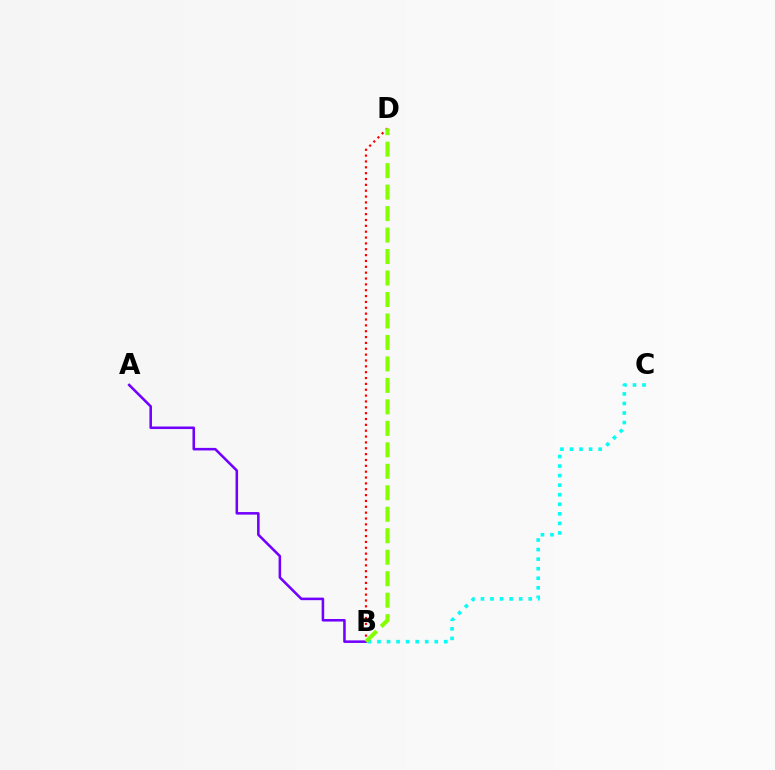{('B', 'D'): [{'color': '#ff0000', 'line_style': 'dotted', 'thickness': 1.59}, {'color': '#84ff00', 'line_style': 'dashed', 'thickness': 2.92}], ('A', 'B'): [{'color': '#7200ff', 'line_style': 'solid', 'thickness': 1.84}], ('B', 'C'): [{'color': '#00fff6', 'line_style': 'dotted', 'thickness': 2.59}]}